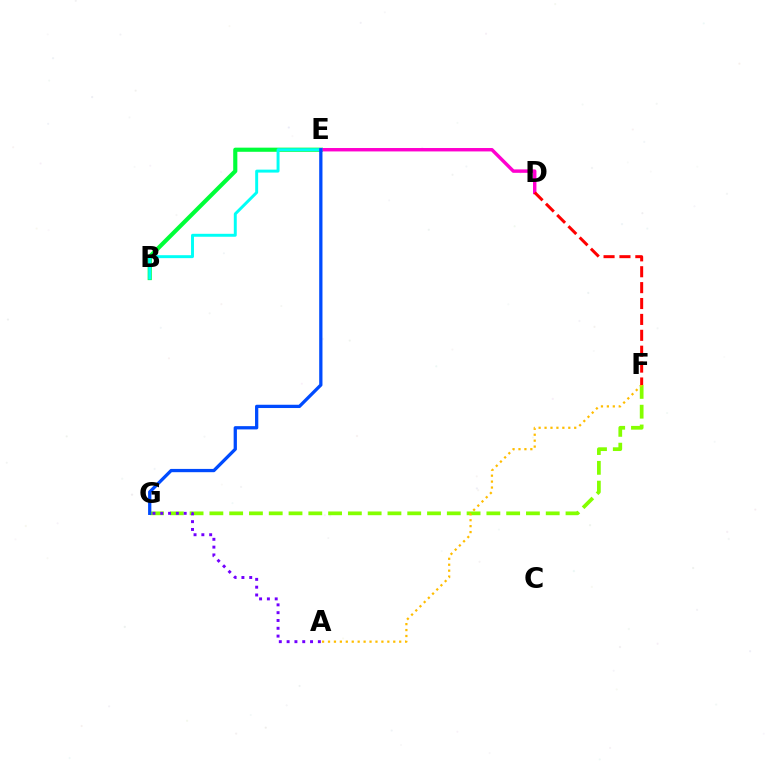{('F', 'G'): [{'color': '#84ff00', 'line_style': 'dashed', 'thickness': 2.69}], ('A', 'G'): [{'color': '#7200ff', 'line_style': 'dotted', 'thickness': 2.12}], ('B', 'E'): [{'color': '#00ff39', 'line_style': 'solid', 'thickness': 2.98}, {'color': '#00fff6', 'line_style': 'solid', 'thickness': 2.12}], ('D', 'E'): [{'color': '#ff00cf', 'line_style': 'solid', 'thickness': 2.47}], ('A', 'F'): [{'color': '#ffbd00', 'line_style': 'dotted', 'thickness': 1.61}], ('D', 'F'): [{'color': '#ff0000', 'line_style': 'dashed', 'thickness': 2.16}], ('E', 'G'): [{'color': '#004bff', 'line_style': 'solid', 'thickness': 2.36}]}